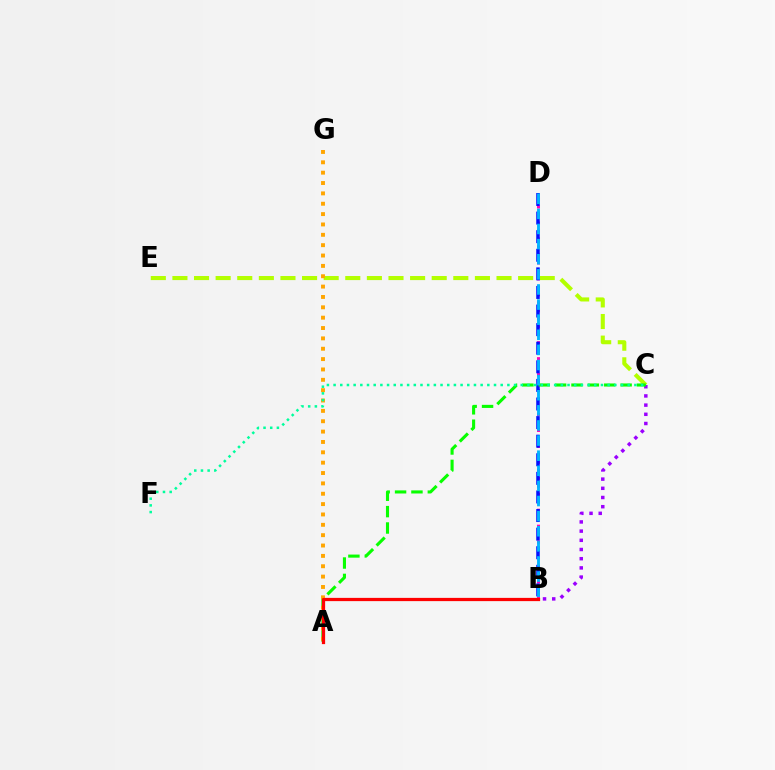{('C', 'E'): [{'color': '#b3ff00', 'line_style': 'dashed', 'thickness': 2.94}], ('B', 'D'): [{'color': '#ff00bd', 'line_style': 'dotted', 'thickness': 2.17}, {'color': '#0010ff', 'line_style': 'dashed', 'thickness': 2.53}, {'color': '#00b5ff', 'line_style': 'dashed', 'thickness': 2.05}], ('B', 'C'): [{'color': '#9b00ff', 'line_style': 'dotted', 'thickness': 2.5}], ('A', 'C'): [{'color': '#08ff00', 'line_style': 'dashed', 'thickness': 2.22}], ('A', 'G'): [{'color': '#ffa500', 'line_style': 'dotted', 'thickness': 2.81}], ('C', 'F'): [{'color': '#00ff9d', 'line_style': 'dotted', 'thickness': 1.82}], ('A', 'B'): [{'color': '#ff0000', 'line_style': 'solid', 'thickness': 2.33}]}